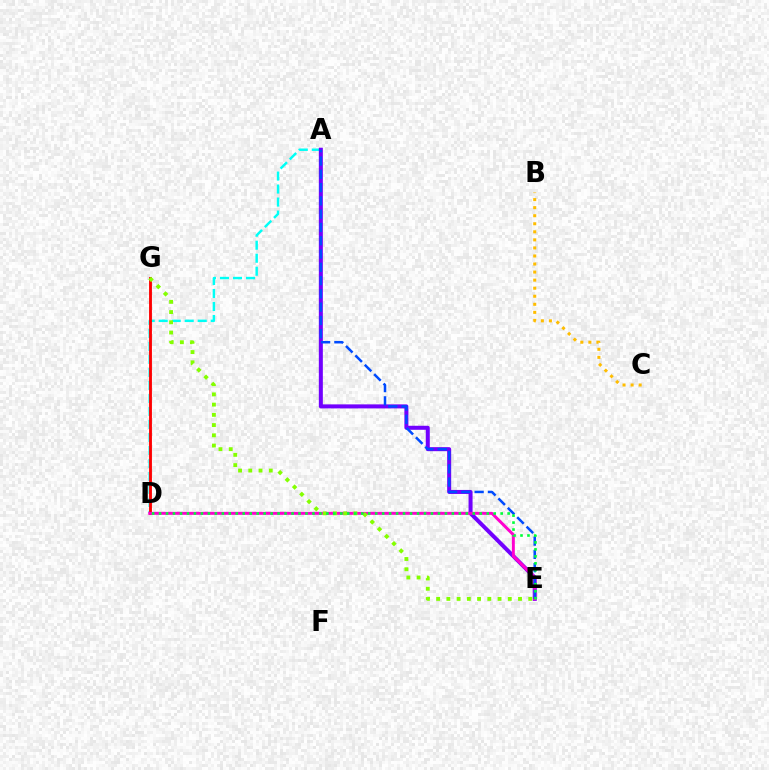{('A', 'D'): [{'color': '#00fff6', 'line_style': 'dashed', 'thickness': 1.77}], ('D', 'G'): [{'color': '#ff0000', 'line_style': 'solid', 'thickness': 2.06}], ('A', 'E'): [{'color': '#7200ff', 'line_style': 'solid', 'thickness': 2.89}, {'color': '#004bff', 'line_style': 'dashed', 'thickness': 1.8}], ('D', 'E'): [{'color': '#ff00cf', 'line_style': 'solid', 'thickness': 2.14}, {'color': '#00ff39', 'line_style': 'dotted', 'thickness': 1.89}], ('B', 'C'): [{'color': '#ffbd00', 'line_style': 'dotted', 'thickness': 2.19}], ('E', 'G'): [{'color': '#84ff00', 'line_style': 'dotted', 'thickness': 2.78}]}